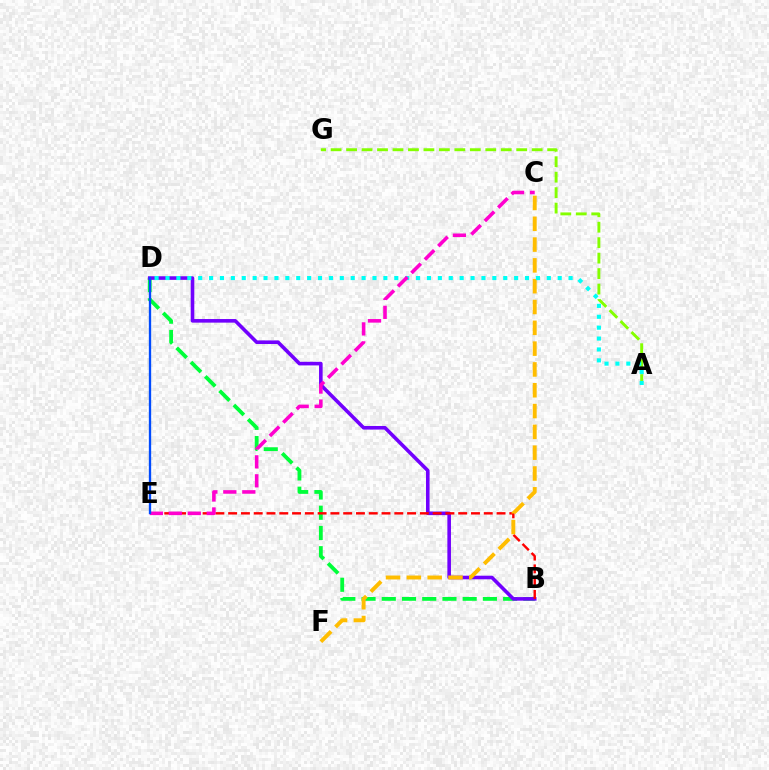{('B', 'D'): [{'color': '#00ff39', 'line_style': 'dashed', 'thickness': 2.75}, {'color': '#7200ff', 'line_style': 'solid', 'thickness': 2.59}], ('B', 'E'): [{'color': '#ff0000', 'line_style': 'dashed', 'thickness': 1.74}], ('C', 'F'): [{'color': '#ffbd00', 'line_style': 'dashed', 'thickness': 2.83}], ('A', 'G'): [{'color': '#84ff00', 'line_style': 'dashed', 'thickness': 2.1}], ('A', 'D'): [{'color': '#00fff6', 'line_style': 'dotted', 'thickness': 2.96}], ('C', 'E'): [{'color': '#ff00cf', 'line_style': 'dashed', 'thickness': 2.58}], ('D', 'E'): [{'color': '#004bff', 'line_style': 'solid', 'thickness': 1.67}]}